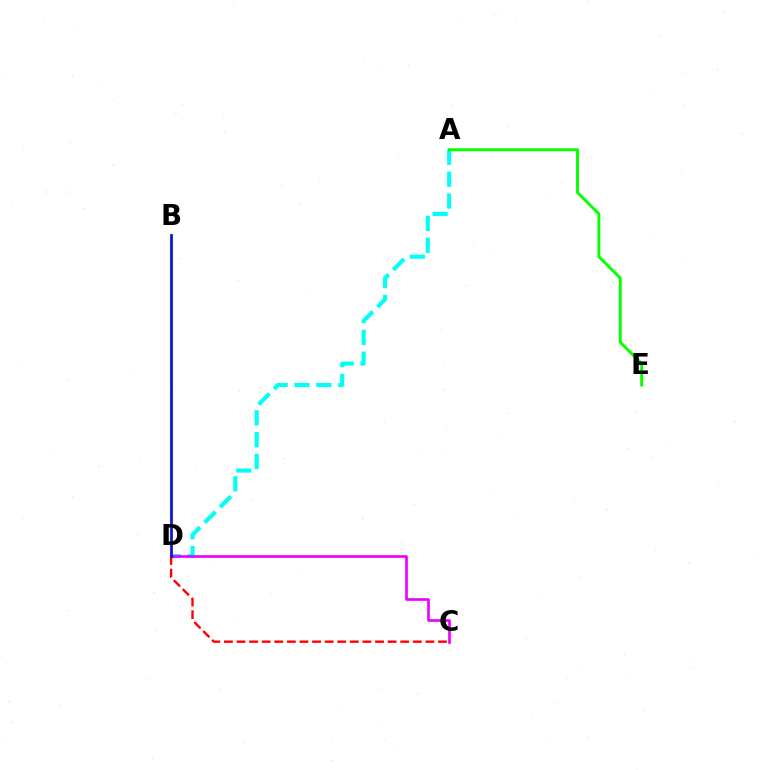{('A', 'D'): [{'color': '#00fff6', 'line_style': 'dashed', 'thickness': 2.97}], ('B', 'D'): [{'color': '#fcf500', 'line_style': 'solid', 'thickness': 2.51}, {'color': '#0010ff', 'line_style': 'solid', 'thickness': 1.92}], ('C', 'D'): [{'color': '#ee00ff', 'line_style': 'solid', 'thickness': 1.92}, {'color': '#ff0000', 'line_style': 'dashed', 'thickness': 1.71}], ('A', 'E'): [{'color': '#08ff00', 'line_style': 'solid', 'thickness': 2.11}]}